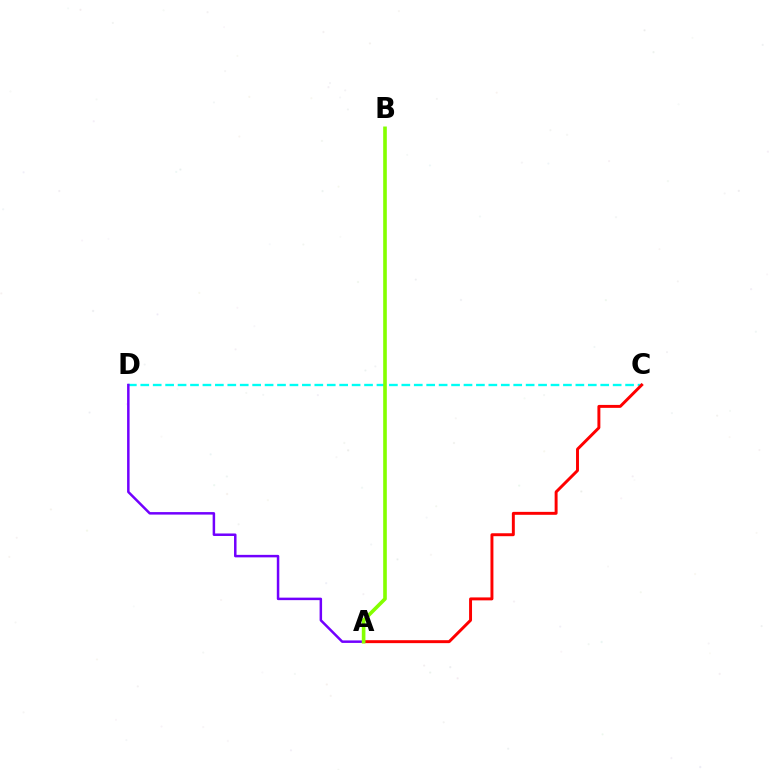{('C', 'D'): [{'color': '#00fff6', 'line_style': 'dashed', 'thickness': 1.69}], ('A', 'D'): [{'color': '#7200ff', 'line_style': 'solid', 'thickness': 1.8}], ('A', 'C'): [{'color': '#ff0000', 'line_style': 'solid', 'thickness': 2.12}], ('A', 'B'): [{'color': '#84ff00', 'line_style': 'solid', 'thickness': 2.61}]}